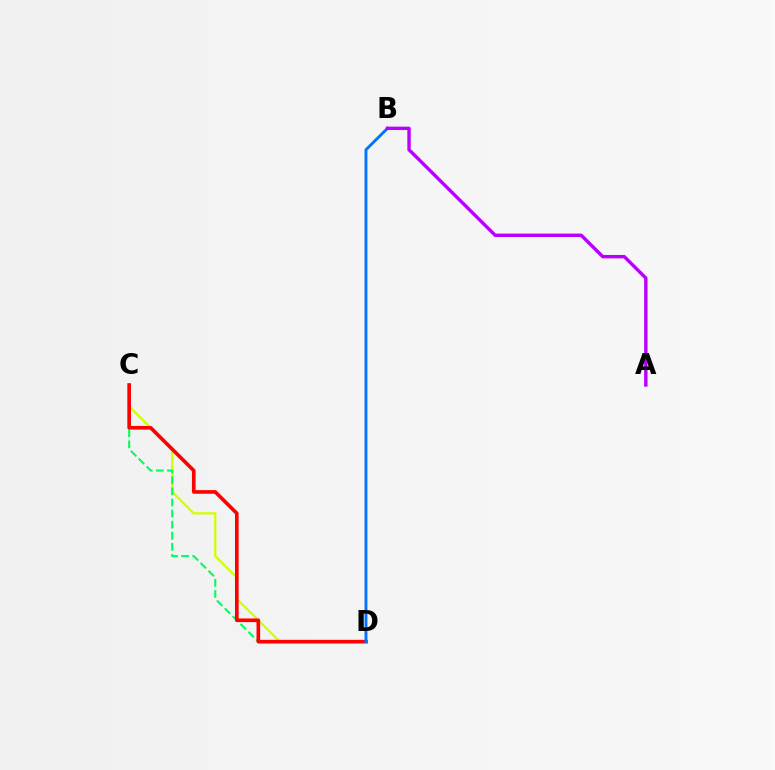{('C', 'D'): [{'color': '#d1ff00', 'line_style': 'solid', 'thickness': 1.62}, {'color': '#00ff5c', 'line_style': 'dashed', 'thickness': 1.51}, {'color': '#ff0000', 'line_style': 'solid', 'thickness': 2.62}], ('B', 'D'): [{'color': '#0074ff', 'line_style': 'solid', 'thickness': 2.07}], ('A', 'B'): [{'color': '#b900ff', 'line_style': 'solid', 'thickness': 2.44}]}